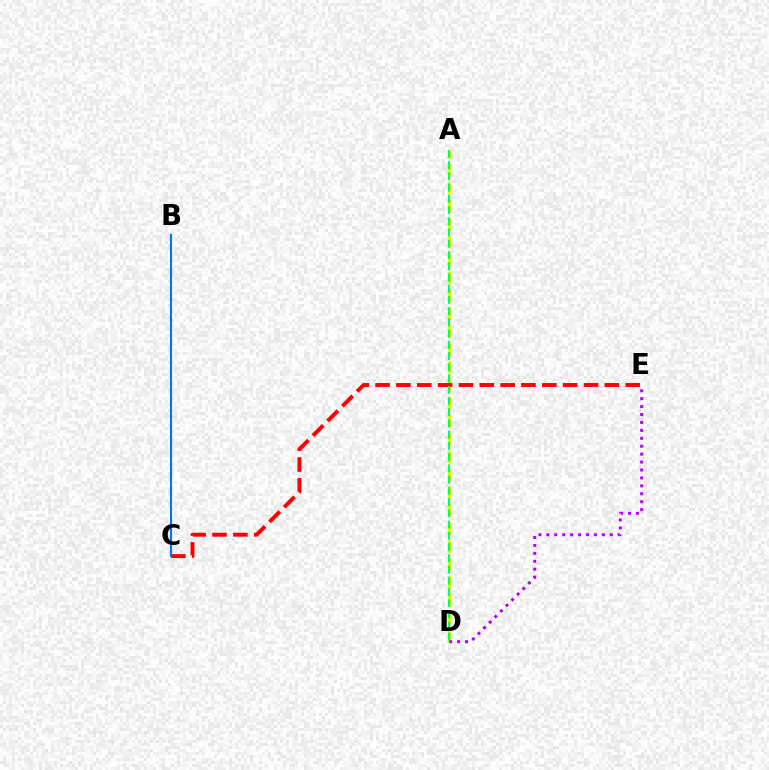{('A', 'D'): [{'color': '#d1ff00', 'line_style': 'dashed', 'thickness': 2.43}, {'color': '#00ff5c', 'line_style': 'dashed', 'thickness': 1.53}], ('D', 'E'): [{'color': '#b900ff', 'line_style': 'dotted', 'thickness': 2.15}], ('C', 'E'): [{'color': '#ff0000', 'line_style': 'dashed', 'thickness': 2.83}], ('B', 'C'): [{'color': '#0074ff', 'line_style': 'solid', 'thickness': 1.53}]}